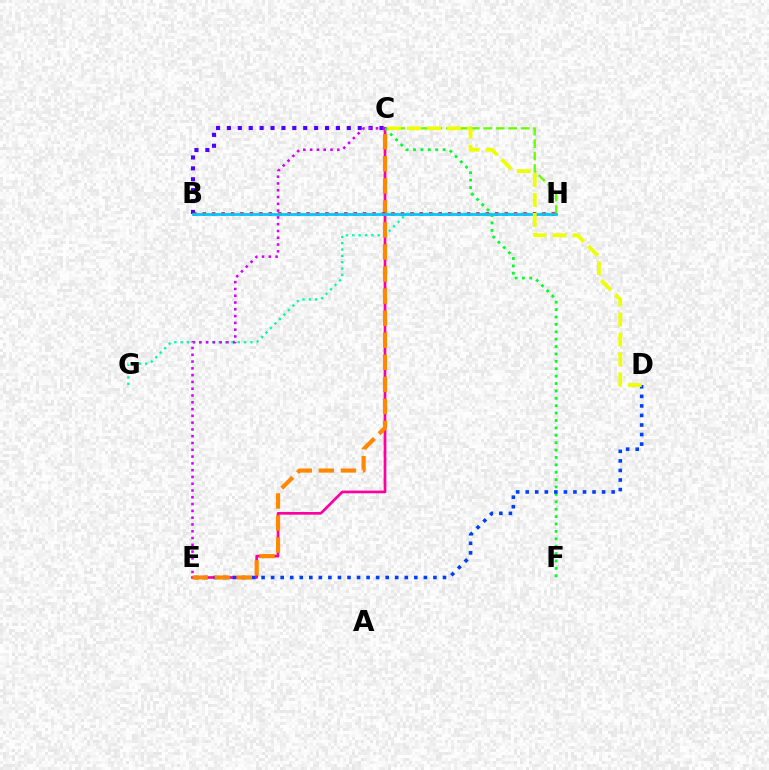{('C', 'H'): [{'color': '#66ff00', 'line_style': 'dashed', 'thickness': 1.69}], ('G', 'H'): [{'color': '#00ffaf', 'line_style': 'dotted', 'thickness': 1.72}], ('C', 'E'): [{'color': '#ff00a0', 'line_style': 'solid', 'thickness': 1.95}, {'color': '#ff8800', 'line_style': 'dashed', 'thickness': 3.0}, {'color': '#d600ff', 'line_style': 'dotted', 'thickness': 1.84}], ('C', 'F'): [{'color': '#00ff27', 'line_style': 'dotted', 'thickness': 2.01}], ('D', 'E'): [{'color': '#003fff', 'line_style': 'dotted', 'thickness': 2.59}], ('B', 'C'): [{'color': '#4f00ff', 'line_style': 'dotted', 'thickness': 2.96}], ('B', 'H'): [{'color': '#ff0000', 'line_style': 'dotted', 'thickness': 2.56}, {'color': '#00c7ff', 'line_style': 'solid', 'thickness': 2.01}], ('C', 'D'): [{'color': '#eeff00', 'line_style': 'dashed', 'thickness': 2.72}]}